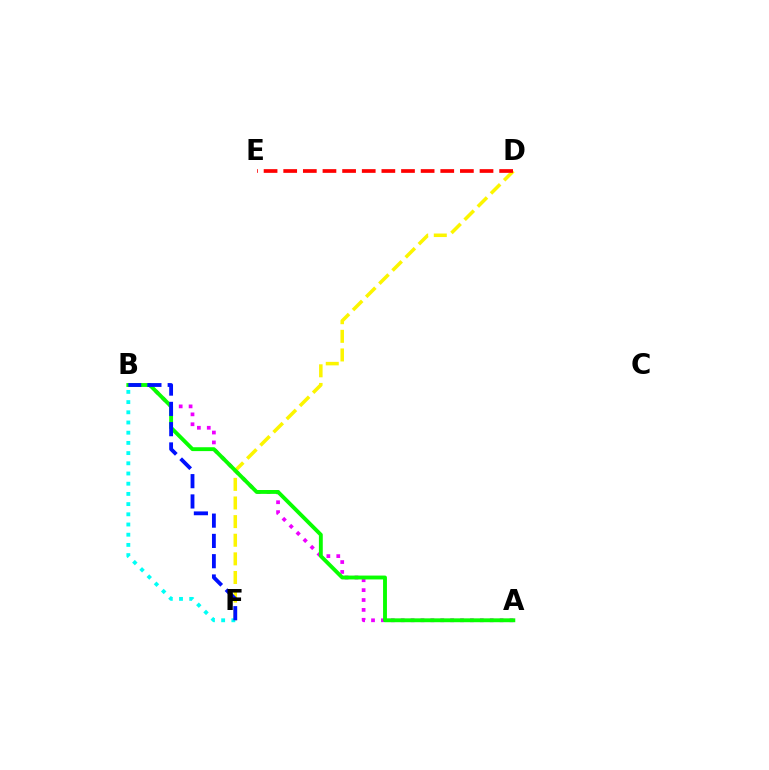{('A', 'B'): [{'color': '#ee00ff', 'line_style': 'dotted', 'thickness': 2.69}, {'color': '#08ff00', 'line_style': 'solid', 'thickness': 2.79}], ('D', 'F'): [{'color': '#fcf500', 'line_style': 'dashed', 'thickness': 2.53}], ('B', 'F'): [{'color': '#00fff6', 'line_style': 'dotted', 'thickness': 2.77}, {'color': '#0010ff', 'line_style': 'dashed', 'thickness': 2.76}], ('D', 'E'): [{'color': '#ff0000', 'line_style': 'dashed', 'thickness': 2.67}]}